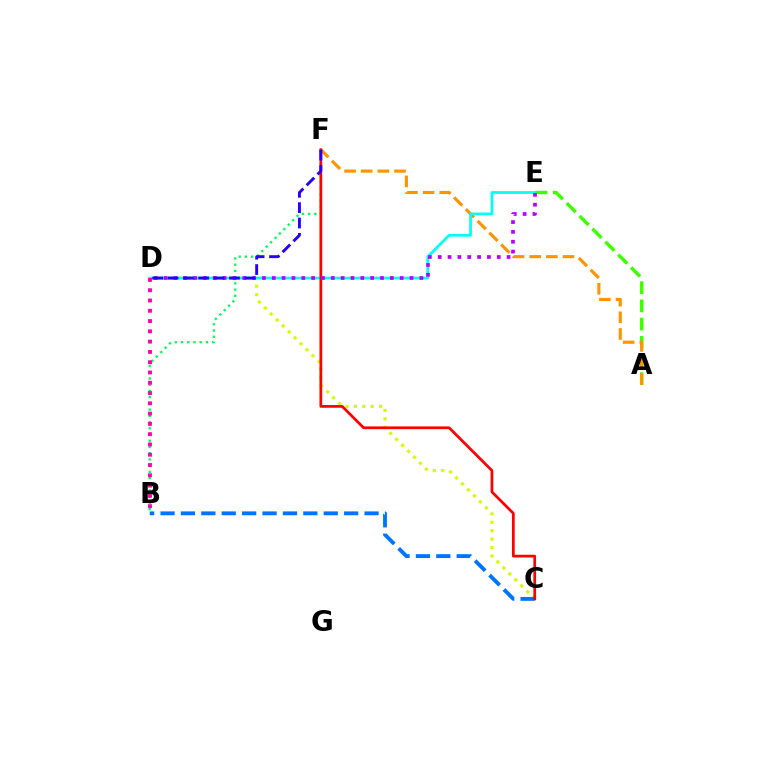{('C', 'D'): [{'color': '#d1ff00', 'line_style': 'dotted', 'thickness': 2.29}], ('A', 'E'): [{'color': '#3dff00', 'line_style': 'dashed', 'thickness': 2.47}], ('A', 'F'): [{'color': '#ff9400', 'line_style': 'dashed', 'thickness': 2.26}], ('B', 'F'): [{'color': '#00ff5c', 'line_style': 'dotted', 'thickness': 1.69}], ('B', 'C'): [{'color': '#0074ff', 'line_style': 'dashed', 'thickness': 2.77}], ('D', 'E'): [{'color': '#00fff6', 'line_style': 'solid', 'thickness': 1.96}, {'color': '#b900ff', 'line_style': 'dotted', 'thickness': 2.67}], ('C', 'F'): [{'color': '#ff0000', 'line_style': 'solid', 'thickness': 1.97}], ('D', 'F'): [{'color': '#2500ff', 'line_style': 'dashed', 'thickness': 2.09}], ('B', 'D'): [{'color': '#ff00ac', 'line_style': 'dotted', 'thickness': 2.79}]}